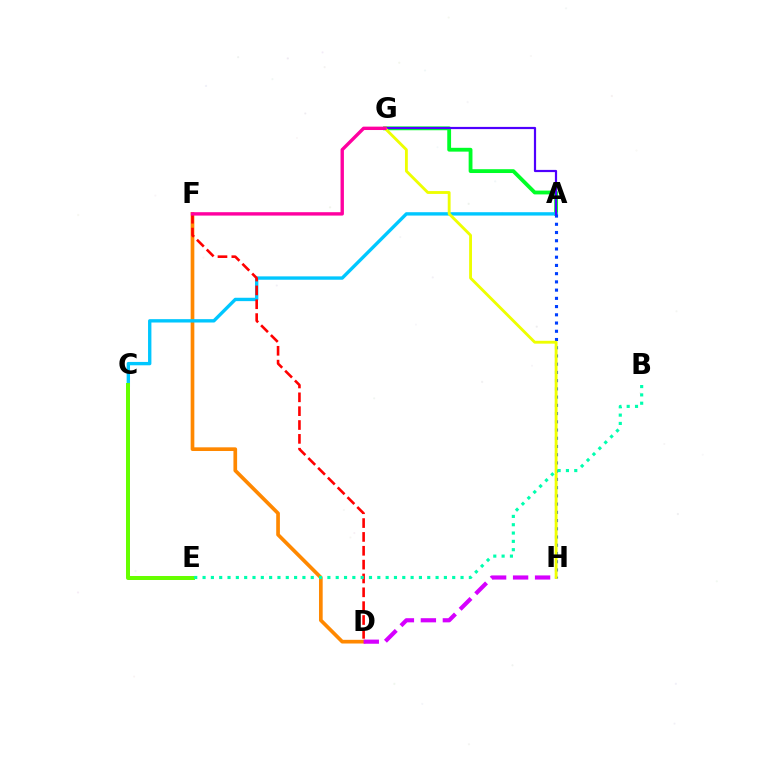{('A', 'G'): [{'color': '#00ff27', 'line_style': 'solid', 'thickness': 2.75}, {'color': '#4f00ff', 'line_style': 'solid', 'thickness': 1.59}], ('D', 'F'): [{'color': '#ff8800', 'line_style': 'solid', 'thickness': 2.65}, {'color': '#ff0000', 'line_style': 'dashed', 'thickness': 1.88}], ('A', 'C'): [{'color': '#00c7ff', 'line_style': 'solid', 'thickness': 2.42}], ('A', 'H'): [{'color': '#003fff', 'line_style': 'dotted', 'thickness': 2.24}], ('G', 'H'): [{'color': '#eeff00', 'line_style': 'solid', 'thickness': 2.05}], ('C', 'E'): [{'color': '#66ff00', 'line_style': 'solid', 'thickness': 2.87}], ('D', 'H'): [{'color': '#d600ff', 'line_style': 'dashed', 'thickness': 2.99}], ('F', 'G'): [{'color': '#ff00a0', 'line_style': 'solid', 'thickness': 2.44}], ('B', 'E'): [{'color': '#00ffaf', 'line_style': 'dotted', 'thickness': 2.26}]}